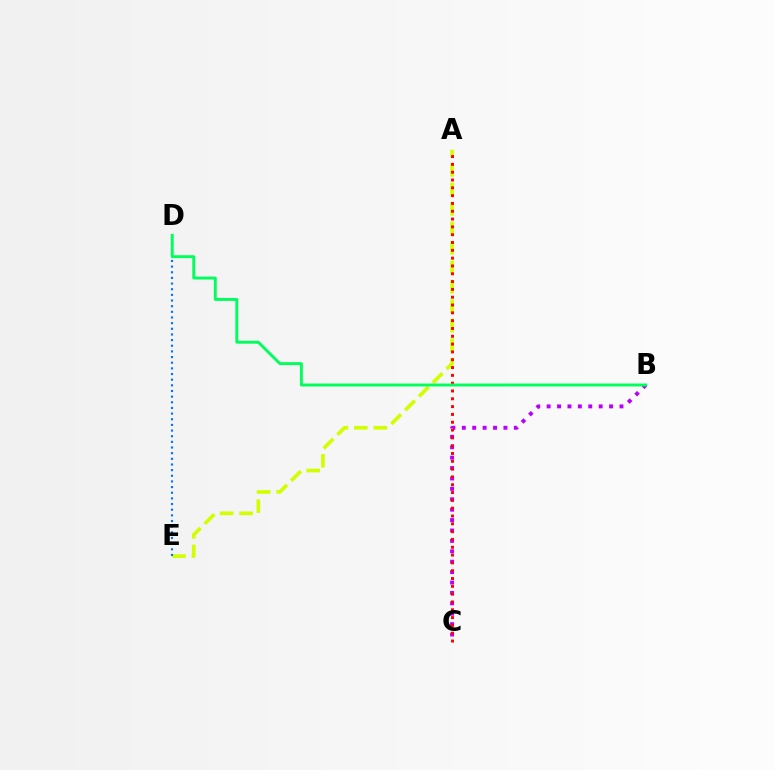{('A', 'E'): [{'color': '#d1ff00', 'line_style': 'dashed', 'thickness': 2.64}], ('B', 'C'): [{'color': '#b900ff', 'line_style': 'dotted', 'thickness': 2.83}], ('A', 'C'): [{'color': '#ff0000', 'line_style': 'dotted', 'thickness': 2.12}], ('D', 'E'): [{'color': '#0074ff', 'line_style': 'dotted', 'thickness': 1.54}], ('B', 'D'): [{'color': '#00ff5c', 'line_style': 'solid', 'thickness': 2.1}]}